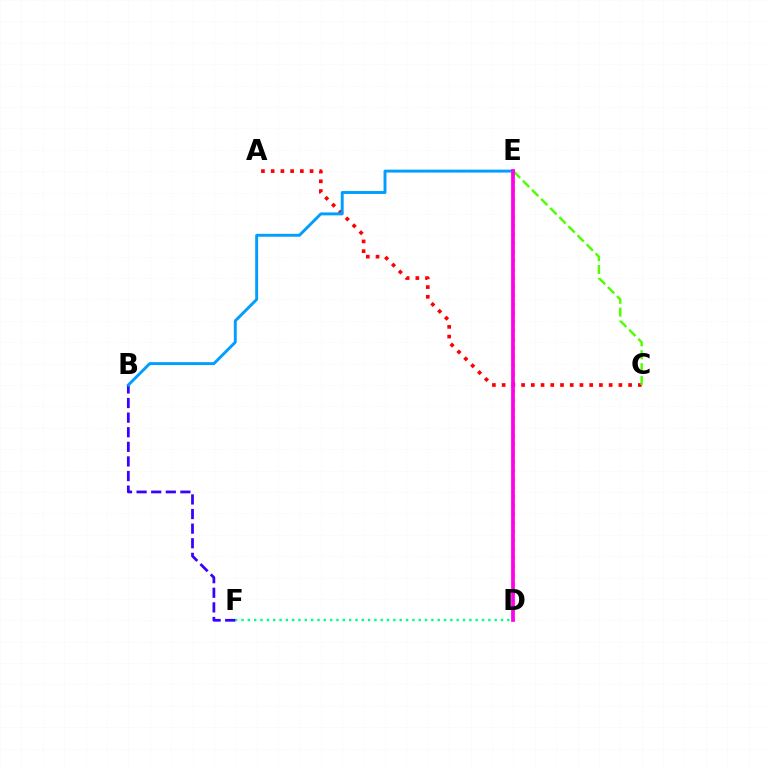{('D', 'E'): [{'color': '#ffd500', 'line_style': 'dotted', 'thickness': 2.38}, {'color': '#ff00ed', 'line_style': 'solid', 'thickness': 2.7}], ('A', 'C'): [{'color': '#ff0000', 'line_style': 'dotted', 'thickness': 2.64}], ('D', 'F'): [{'color': '#00ff86', 'line_style': 'dotted', 'thickness': 1.72}], ('C', 'E'): [{'color': '#4fff00', 'line_style': 'dashed', 'thickness': 1.75}], ('B', 'F'): [{'color': '#3700ff', 'line_style': 'dashed', 'thickness': 1.98}], ('B', 'E'): [{'color': '#009eff', 'line_style': 'solid', 'thickness': 2.1}]}